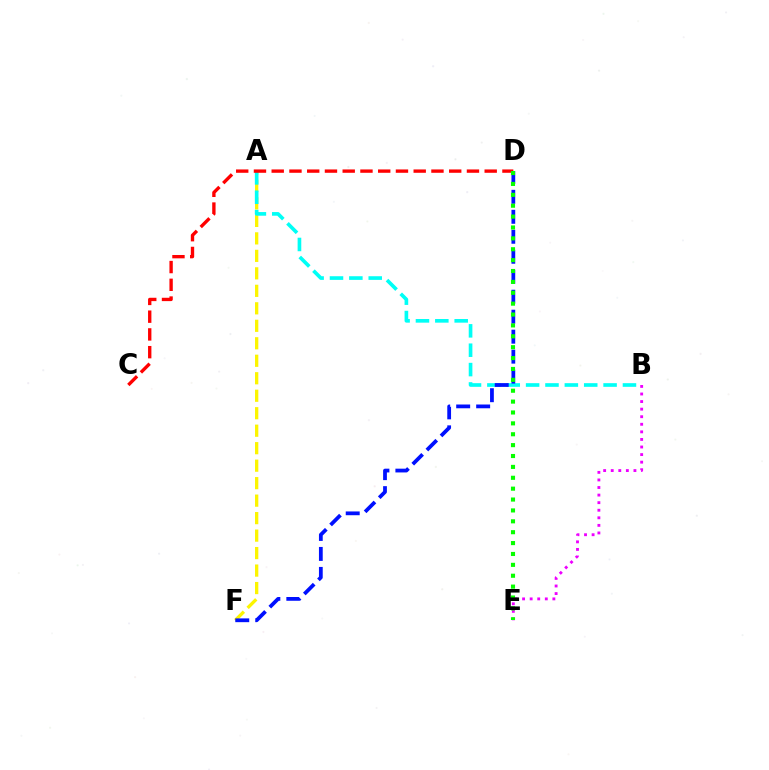{('A', 'F'): [{'color': '#fcf500', 'line_style': 'dashed', 'thickness': 2.38}], ('A', 'B'): [{'color': '#00fff6', 'line_style': 'dashed', 'thickness': 2.63}], ('D', 'F'): [{'color': '#0010ff', 'line_style': 'dashed', 'thickness': 2.71}], ('B', 'E'): [{'color': '#ee00ff', 'line_style': 'dotted', 'thickness': 2.06}], ('C', 'D'): [{'color': '#ff0000', 'line_style': 'dashed', 'thickness': 2.41}], ('D', 'E'): [{'color': '#08ff00', 'line_style': 'dotted', 'thickness': 2.96}]}